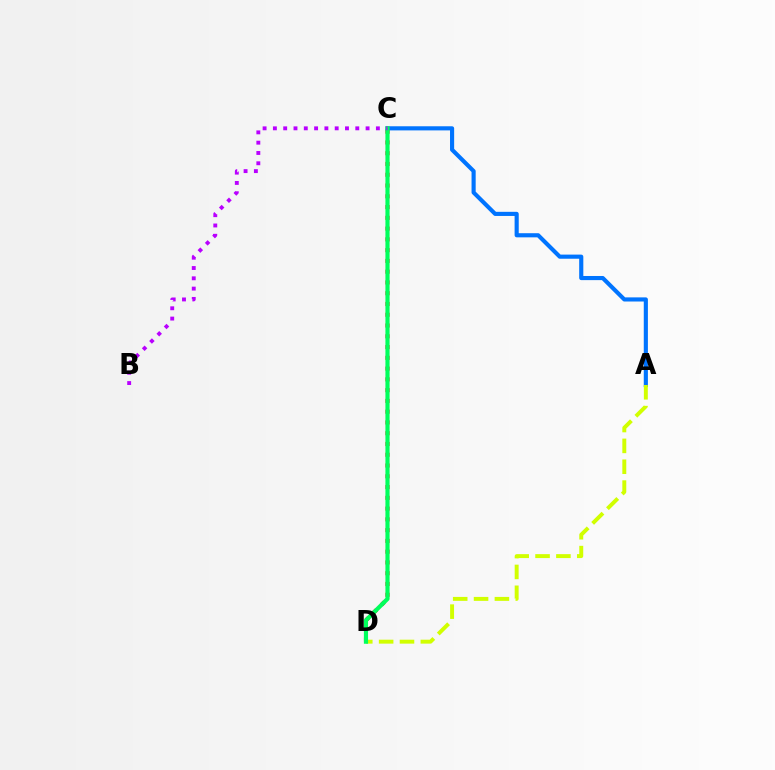{('C', 'D'): [{'color': '#ff0000', 'line_style': 'dotted', 'thickness': 2.93}, {'color': '#00ff5c', 'line_style': 'solid', 'thickness': 3.0}], ('A', 'C'): [{'color': '#0074ff', 'line_style': 'solid', 'thickness': 2.97}], ('A', 'D'): [{'color': '#d1ff00', 'line_style': 'dashed', 'thickness': 2.83}], ('B', 'C'): [{'color': '#b900ff', 'line_style': 'dotted', 'thickness': 2.8}]}